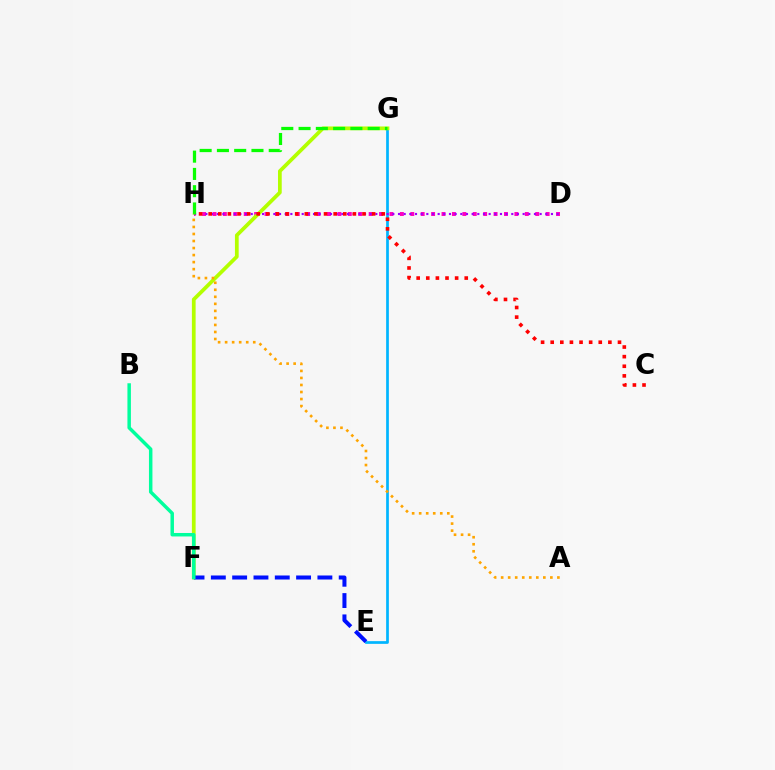{('E', 'G'): [{'color': '#00b5ff', 'line_style': 'solid', 'thickness': 1.95}], ('D', 'H'): [{'color': '#ff00bd', 'line_style': 'dotted', 'thickness': 2.83}, {'color': '#9b00ff', 'line_style': 'dotted', 'thickness': 1.54}], ('F', 'G'): [{'color': '#b3ff00', 'line_style': 'solid', 'thickness': 2.69}], ('G', 'H'): [{'color': '#08ff00', 'line_style': 'dashed', 'thickness': 2.35}], ('A', 'H'): [{'color': '#ffa500', 'line_style': 'dotted', 'thickness': 1.91}], ('E', 'F'): [{'color': '#0010ff', 'line_style': 'dashed', 'thickness': 2.9}], ('B', 'F'): [{'color': '#00ff9d', 'line_style': 'solid', 'thickness': 2.5}], ('C', 'H'): [{'color': '#ff0000', 'line_style': 'dotted', 'thickness': 2.61}]}